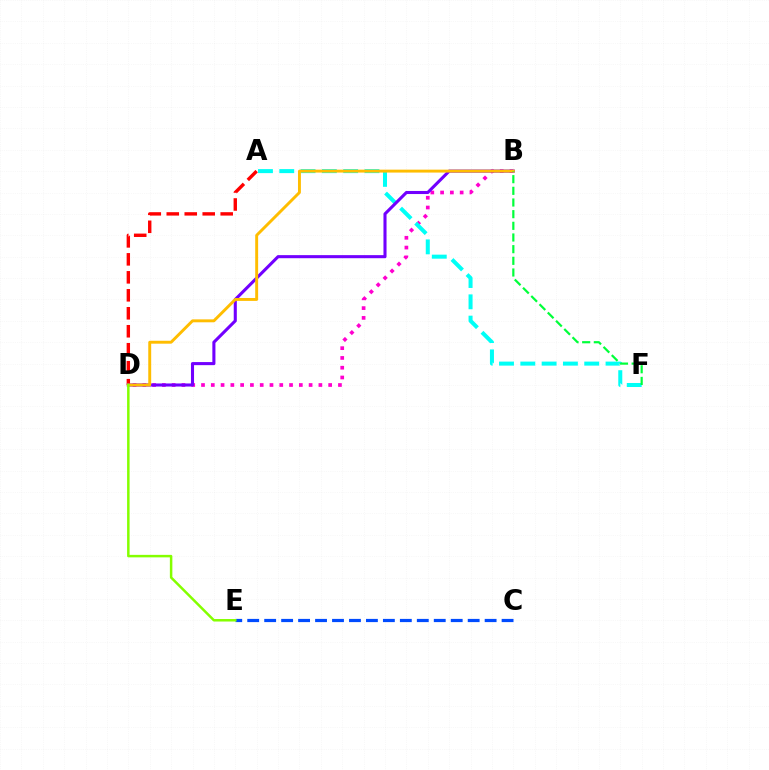{('B', 'D'): [{'color': '#ff00cf', 'line_style': 'dotted', 'thickness': 2.66}, {'color': '#7200ff', 'line_style': 'solid', 'thickness': 2.22}, {'color': '#ffbd00', 'line_style': 'solid', 'thickness': 2.1}], ('A', 'F'): [{'color': '#00fff6', 'line_style': 'dashed', 'thickness': 2.89}], ('A', 'D'): [{'color': '#ff0000', 'line_style': 'dashed', 'thickness': 2.44}], ('C', 'E'): [{'color': '#004bff', 'line_style': 'dashed', 'thickness': 2.3}], ('D', 'E'): [{'color': '#84ff00', 'line_style': 'solid', 'thickness': 1.8}], ('B', 'F'): [{'color': '#00ff39', 'line_style': 'dashed', 'thickness': 1.58}]}